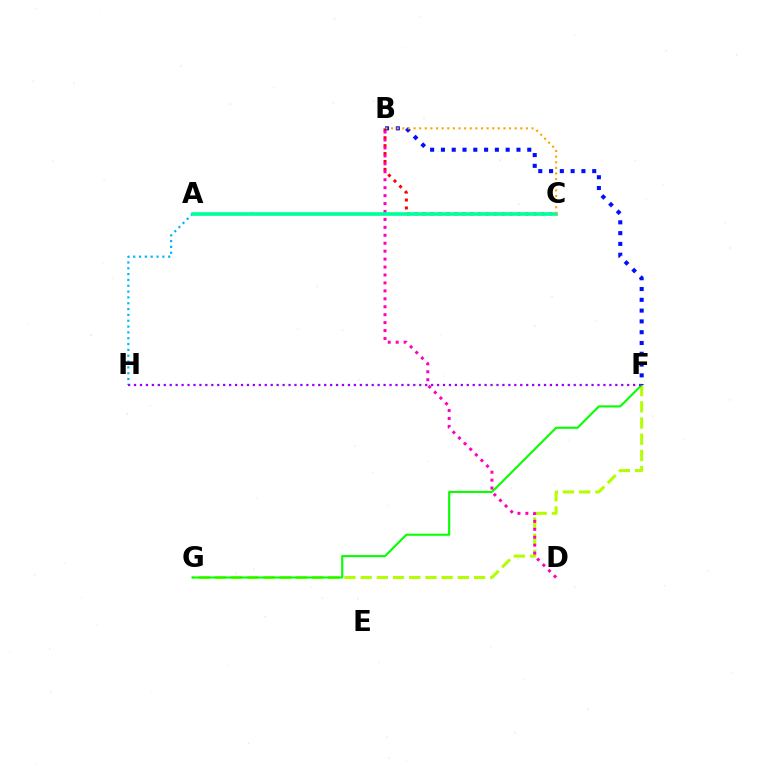{('B', 'C'): [{'color': '#ff0000', 'line_style': 'dotted', 'thickness': 2.15}, {'color': '#ffa500', 'line_style': 'dotted', 'thickness': 1.53}], ('F', 'G'): [{'color': '#b3ff00', 'line_style': 'dashed', 'thickness': 2.2}, {'color': '#08ff00', 'line_style': 'solid', 'thickness': 1.52}], ('A', 'H'): [{'color': '#00b5ff', 'line_style': 'dotted', 'thickness': 1.58}], ('B', 'F'): [{'color': '#0010ff', 'line_style': 'dotted', 'thickness': 2.93}], ('B', 'D'): [{'color': '#ff00bd', 'line_style': 'dotted', 'thickness': 2.16}], ('F', 'H'): [{'color': '#9b00ff', 'line_style': 'dotted', 'thickness': 1.61}], ('A', 'C'): [{'color': '#00ff9d', 'line_style': 'solid', 'thickness': 2.65}]}